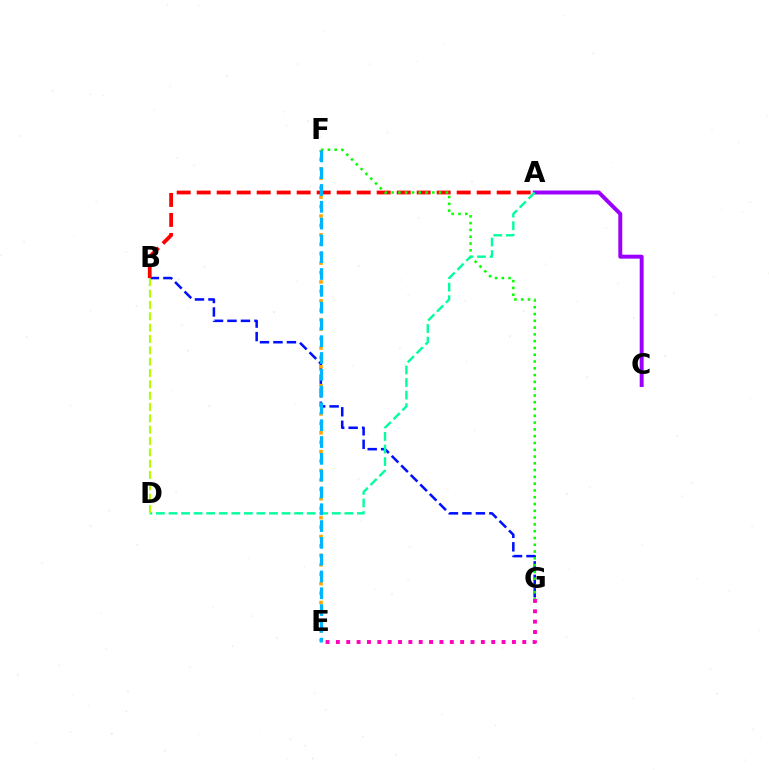{('E', 'G'): [{'color': '#ff00bd', 'line_style': 'dotted', 'thickness': 2.81}], ('B', 'G'): [{'color': '#0010ff', 'line_style': 'dashed', 'thickness': 1.83}], ('A', 'B'): [{'color': '#ff0000', 'line_style': 'dashed', 'thickness': 2.72}], ('A', 'C'): [{'color': '#9b00ff', 'line_style': 'solid', 'thickness': 2.84}], ('E', 'F'): [{'color': '#ffa500', 'line_style': 'dotted', 'thickness': 2.56}, {'color': '#00b5ff', 'line_style': 'dashed', 'thickness': 2.28}], ('F', 'G'): [{'color': '#08ff00', 'line_style': 'dotted', 'thickness': 1.84}], ('A', 'D'): [{'color': '#00ff9d', 'line_style': 'dashed', 'thickness': 1.71}], ('B', 'D'): [{'color': '#b3ff00', 'line_style': 'dashed', 'thickness': 1.54}]}